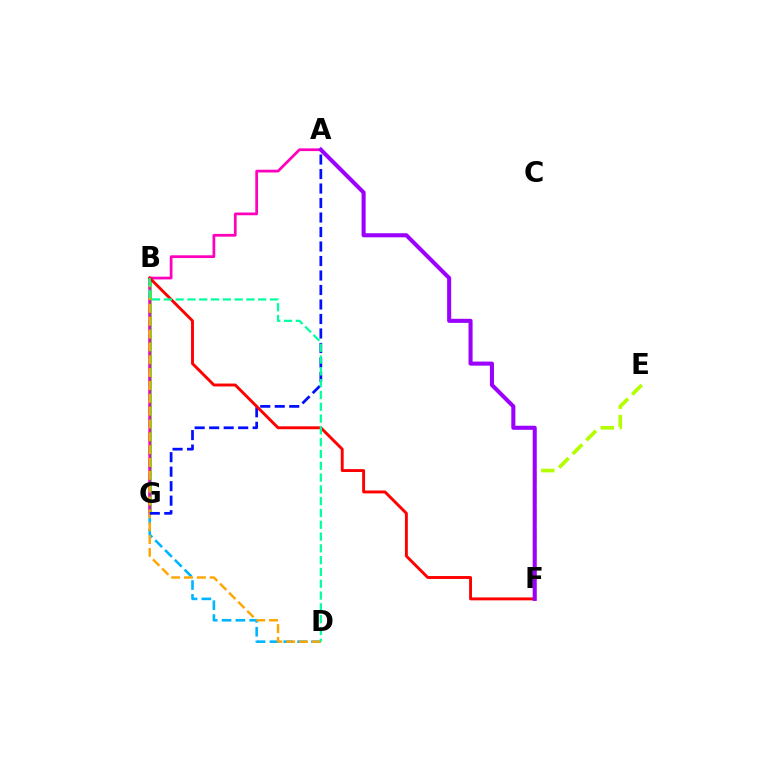{('B', 'G'): [{'color': '#08ff00', 'line_style': 'solid', 'thickness': 1.86}], ('E', 'F'): [{'color': '#b3ff00', 'line_style': 'dashed', 'thickness': 2.62}], ('B', 'D'): [{'color': '#00b5ff', 'line_style': 'dashed', 'thickness': 1.88}, {'color': '#ffa500', 'line_style': 'dashed', 'thickness': 1.74}, {'color': '#00ff9d', 'line_style': 'dashed', 'thickness': 1.6}], ('A', 'G'): [{'color': '#ff00bd', 'line_style': 'solid', 'thickness': 1.98}, {'color': '#0010ff', 'line_style': 'dashed', 'thickness': 1.97}], ('B', 'F'): [{'color': '#ff0000', 'line_style': 'solid', 'thickness': 2.09}], ('A', 'F'): [{'color': '#9b00ff', 'line_style': 'solid', 'thickness': 2.92}]}